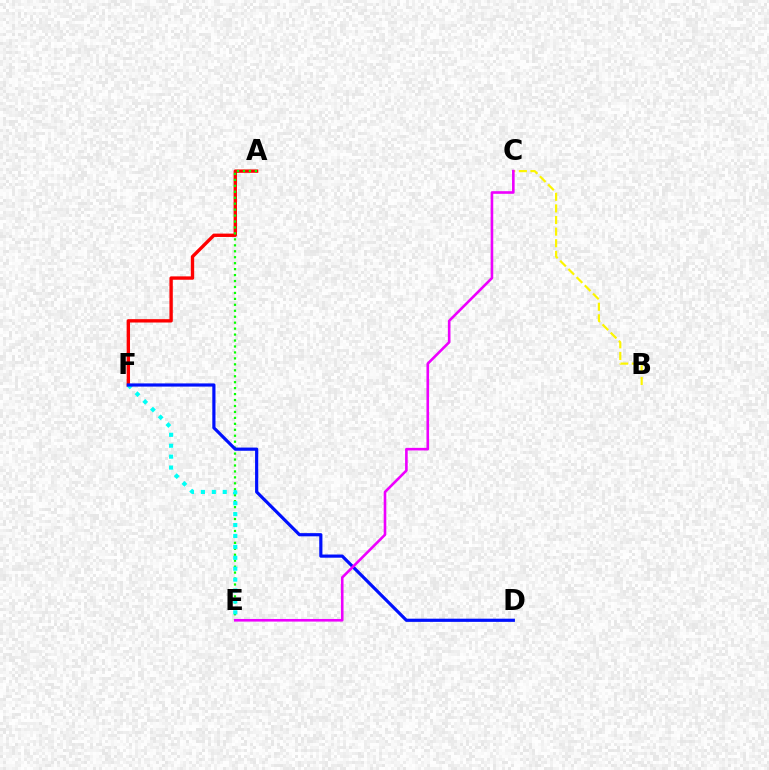{('A', 'F'): [{'color': '#ff0000', 'line_style': 'solid', 'thickness': 2.42}], ('A', 'E'): [{'color': '#08ff00', 'line_style': 'dotted', 'thickness': 1.62}], ('E', 'F'): [{'color': '#00fff6', 'line_style': 'dotted', 'thickness': 2.97}], ('B', 'C'): [{'color': '#fcf500', 'line_style': 'dashed', 'thickness': 1.58}], ('D', 'F'): [{'color': '#0010ff', 'line_style': 'solid', 'thickness': 2.29}], ('C', 'E'): [{'color': '#ee00ff', 'line_style': 'solid', 'thickness': 1.88}]}